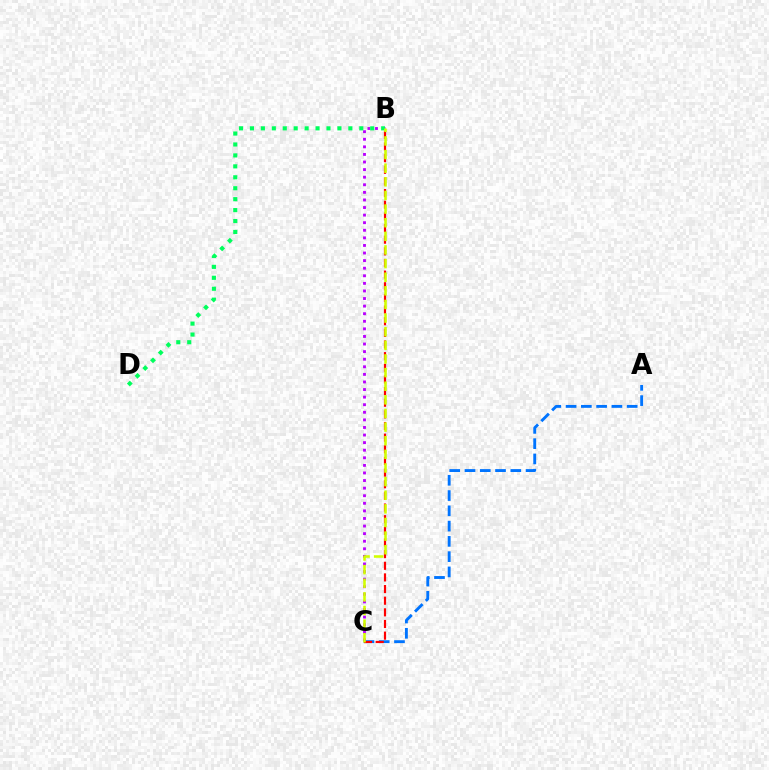{('B', 'C'): [{'color': '#b900ff', 'line_style': 'dotted', 'thickness': 2.06}, {'color': '#ff0000', 'line_style': 'dashed', 'thickness': 1.58}, {'color': '#d1ff00', 'line_style': 'dashed', 'thickness': 1.85}], ('B', 'D'): [{'color': '#00ff5c', 'line_style': 'dotted', 'thickness': 2.97}], ('A', 'C'): [{'color': '#0074ff', 'line_style': 'dashed', 'thickness': 2.07}]}